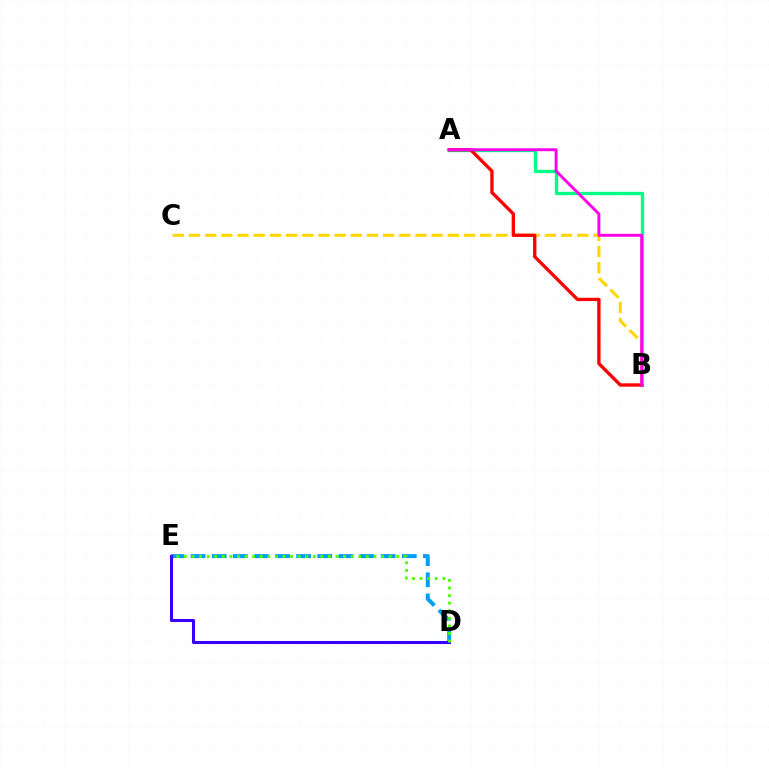{('A', 'B'): [{'color': '#00ff86', 'line_style': 'solid', 'thickness': 2.42}, {'color': '#ff0000', 'line_style': 'solid', 'thickness': 2.4}, {'color': '#ff00ed', 'line_style': 'solid', 'thickness': 2.1}], ('B', 'C'): [{'color': '#ffd500', 'line_style': 'dashed', 'thickness': 2.2}], ('D', 'E'): [{'color': '#009eff', 'line_style': 'dashed', 'thickness': 2.87}, {'color': '#3700ff', 'line_style': 'solid', 'thickness': 2.19}, {'color': '#4fff00', 'line_style': 'dotted', 'thickness': 2.06}]}